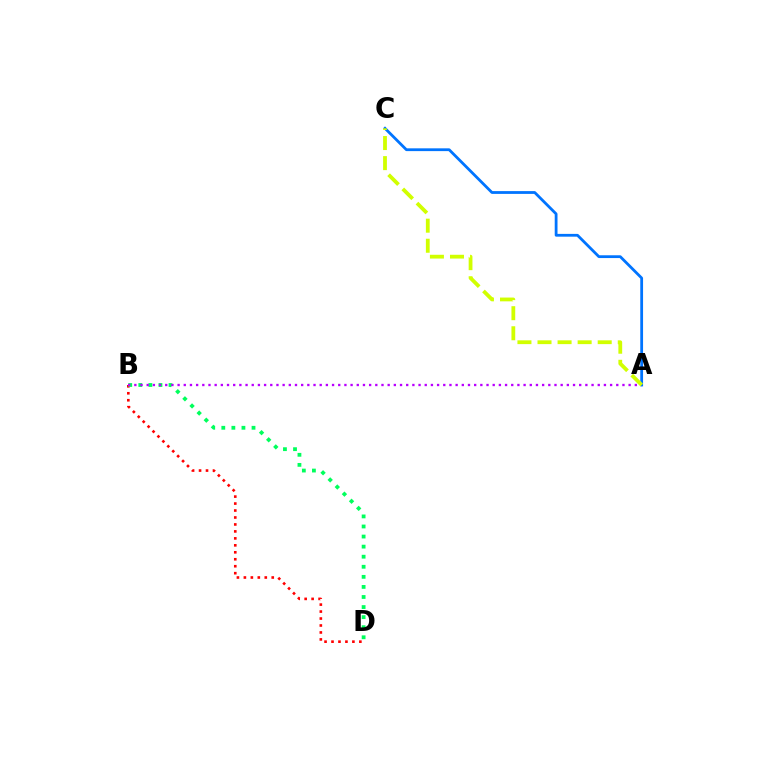{('B', 'D'): [{'color': '#ff0000', 'line_style': 'dotted', 'thickness': 1.89}, {'color': '#00ff5c', 'line_style': 'dotted', 'thickness': 2.74}], ('A', 'B'): [{'color': '#b900ff', 'line_style': 'dotted', 'thickness': 1.68}], ('A', 'C'): [{'color': '#0074ff', 'line_style': 'solid', 'thickness': 2.01}, {'color': '#d1ff00', 'line_style': 'dashed', 'thickness': 2.73}]}